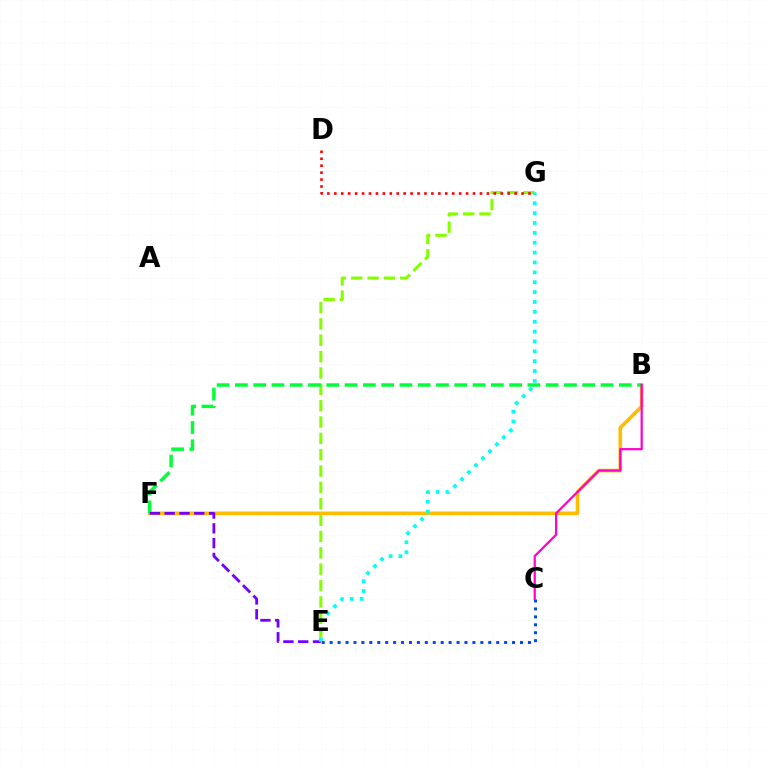{('E', 'G'): [{'color': '#84ff00', 'line_style': 'dashed', 'thickness': 2.22}, {'color': '#00fff6', 'line_style': 'dotted', 'thickness': 2.68}], ('B', 'F'): [{'color': '#ffbd00', 'line_style': 'solid', 'thickness': 2.62}, {'color': '#00ff39', 'line_style': 'dashed', 'thickness': 2.48}], ('D', 'G'): [{'color': '#ff0000', 'line_style': 'dotted', 'thickness': 1.88}], ('E', 'F'): [{'color': '#7200ff', 'line_style': 'dashed', 'thickness': 2.01}], ('C', 'E'): [{'color': '#004bff', 'line_style': 'dotted', 'thickness': 2.15}], ('B', 'C'): [{'color': '#ff00cf', 'line_style': 'solid', 'thickness': 1.61}]}